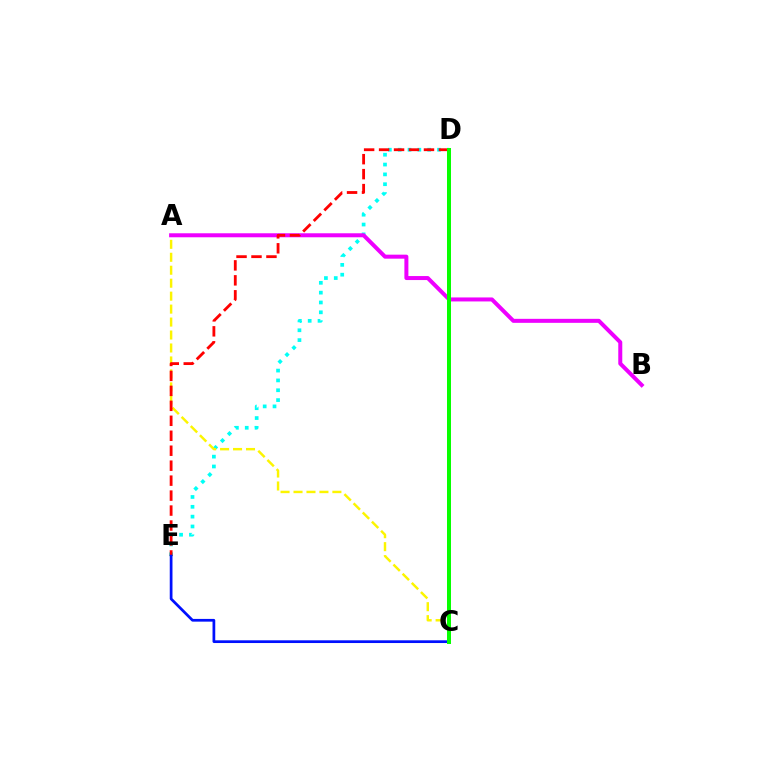{('D', 'E'): [{'color': '#00fff6', 'line_style': 'dotted', 'thickness': 2.67}, {'color': '#ff0000', 'line_style': 'dashed', 'thickness': 2.03}], ('A', 'C'): [{'color': '#fcf500', 'line_style': 'dashed', 'thickness': 1.76}], ('A', 'B'): [{'color': '#ee00ff', 'line_style': 'solid', 'thickness': 2.88}], ('C', 'E'): [{'color': '#0010ff', 'line_style': 'solid', 'thickness': 1.96}], ('C', 'D'): [{'color': '#08ff00', 'line_style': 'solid', 'thickness': 2.87}]}